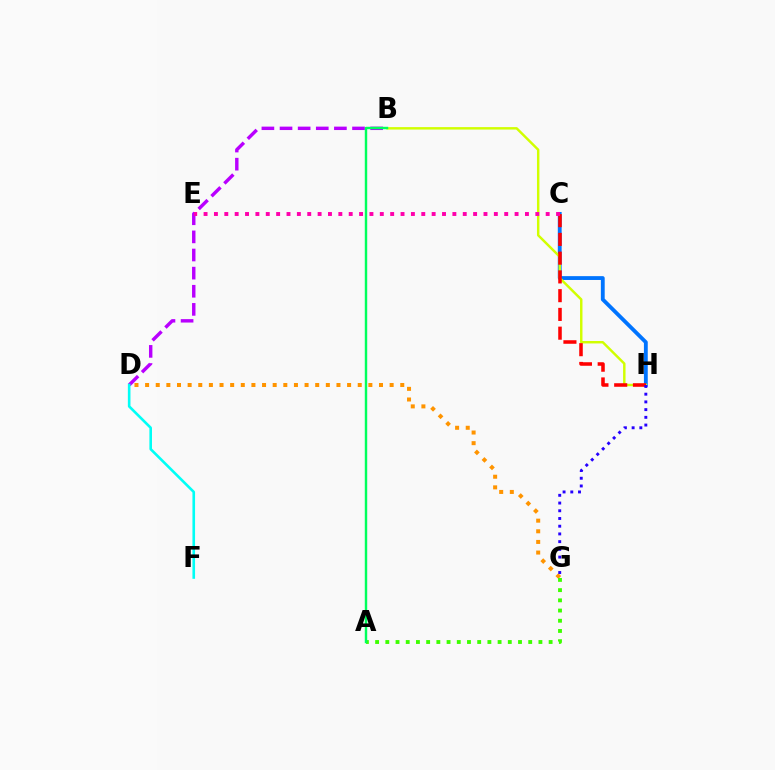{('C', 'H'): [{'color': '#0074ff', 'line_style': 'solid', 'thickness': 2.76}, {'color': '#ff0000', 'line_style': 'dashed', 'thickness': 2.55}], ('B', 'D'): [{'color': '#b900ff', 'line_style': 'dashed', 'thickness': 2.46}], ('D', 'G'): [{'color': '#ff9400', 'line_style': 'dotted', 'thickness': 2.89}], ('A', 'G'): [{'color': '#3dff00', 'line_style': 'dotted', 'thickness': 2.77}], ('B', 'H'): [{'color': '#d1ff00', 'line_style': 'solid', 'thickness': 1.76}], ('D', 'F'): [{'color': '#00fff6', 'line_style': 'solid', 'thickness': 1.88}], ('C', 'E'): [{'color': '#ff00ac', 'line_style': 'dotted', 'thickness': 2.82}], ('G', 'H'): [{'color': '#2500ff', 'line_style': 'dotted', 'thickness': 2.1}], ('A', 'B'): [{'color': '#00ff5c', 'line_style': 'solid', 'thickness': 1.75}]}